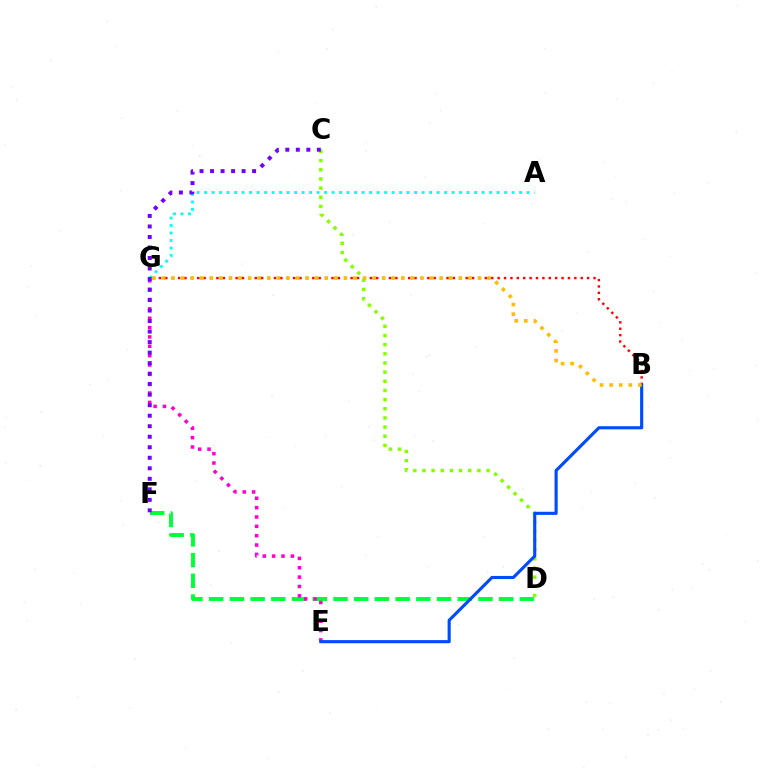{('B', 'G'): [{'color': '#ff0000', 'line_style': 'dotted', 'thickness': 1.74}, {'color': '#ffbd00', 'line_style': 'dotted', 'thickness': 2.6}], ('D', 'F'): [{'color': '#00ff39', 'line_style': 'dashed', 'thickness': 2.81}], ('C', 'D'): [{'color': '#84ff00', 'line_style': 'dotted', 'thickness': 2.49}], ('E', 'G'): [{'color': '#ff00cf', 'line_style': 'dotted', 'thickness': 2.54}], ('A', 'G'): [{'color': '#00fff6', 'line_style': 'dotted', 'thickness': 2.04}], ('C', 'F'): [{'color': '#7200ff', 'line_style': 'dotted', 'thickness': 2.86}], ('B', 'E'): [{'color': '#004bff', 'line_style': 'solid', 'thickness': 2.25}]}